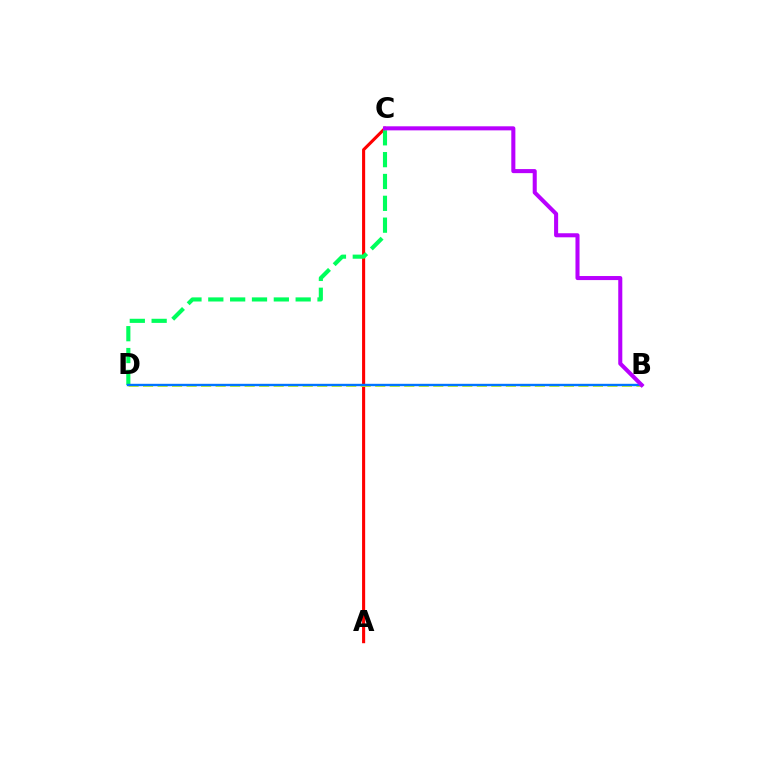{('A', 'C'): [{'color': '#ff0000', 'line_style': 'solid', 'thickness': 2.23}], ('C', 'D'): [{'color': '#00ff5c', 'line_style': 'dashed', 'thickness': 2.97}], ('B', 'D'): [{'color': '#d1ff00', 'line_style': 'dashed', 'thickness': 1.97}, {'color': '#0074ff', 'line_style': 'solid', 'thickness': 1.73}], ('B', 'C'): [{'color': '#b900ff', 'line_style': 'solid', 'thickness': 2.92}]}